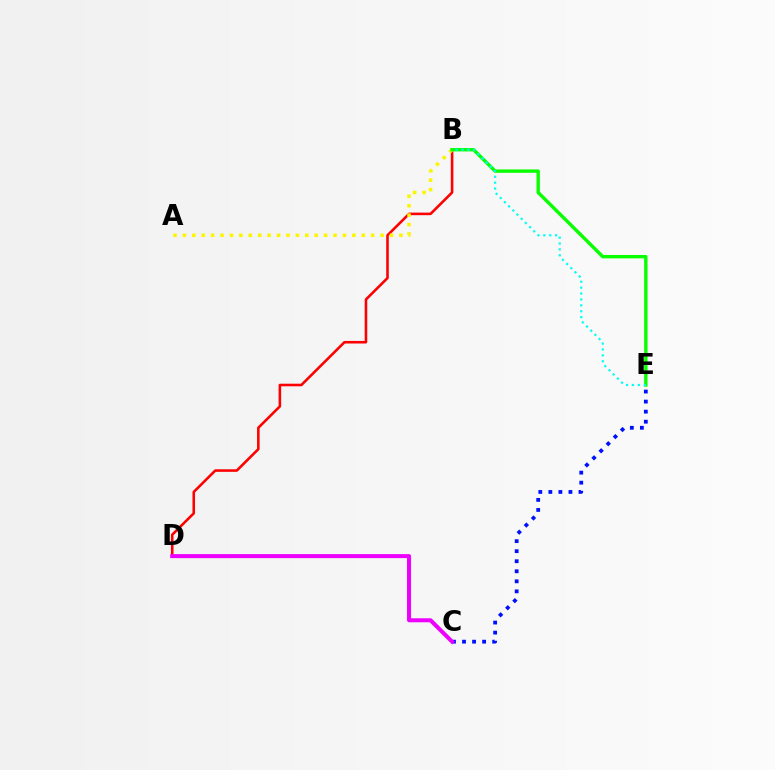{('B', 'D'): [{'color': '#ff0000', 'line_style': 'solid', 'thickness': 1.85}], ('A', 'B'): [{'color': '#fcf500', 'line_style': 'dotted', 'thickness': 2.56}], ('B', 'E'): [{'color': '#08ff00', 'line_style': 'solid', 'thickness': 2.45}, {'color': '#00fff6', 'line_style': 'dotted', 'thickness': 1.6}], ('C', 'E'): [{'color': '#0010ff', 'line_style': 'dotted', 'thickness': 2.73}], ('C', 'D'): [{'color': '#ee00ff', 'line_style': 'solid', 'thickness': 2.89}]}